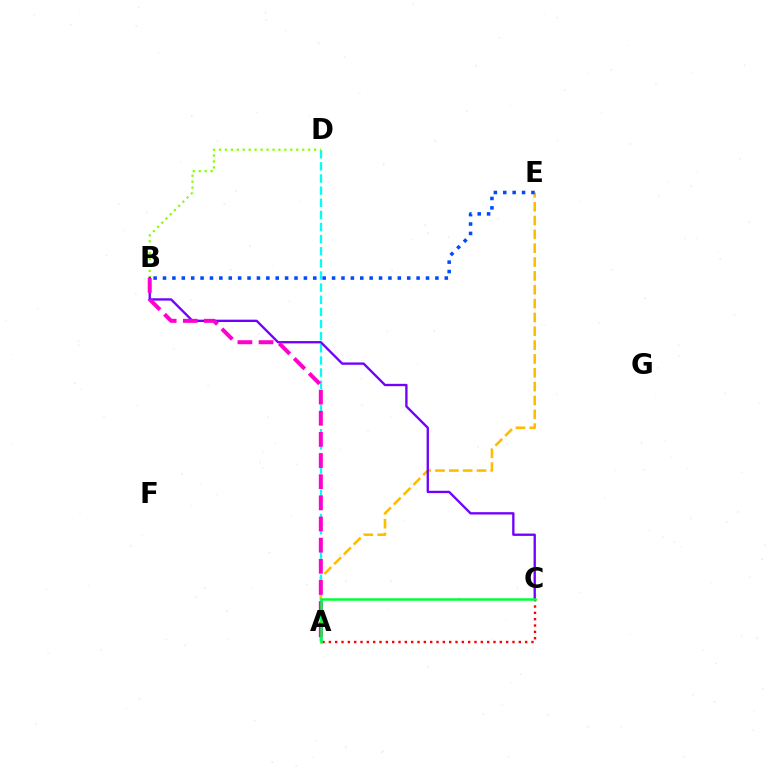{('A', 'E'): [{'color': '#ffbd00', 'line_style': 'dashed', 'thickness': 1.88}], ('A', 'D'): [{'color': '#00fff6', 'line_style': 'dashed', 'thickness': 1.65}], ('B', 'D'): [{'color': '#84ff00', 'line_style': 'dotted', 'thickness': 1.62}], ('A', 'C'): [{'color': '#ff0000', 'line_style': 'dotted', 'thickness': 1.72}, {'color': '#00ff39', 'line_style': 'solid', 'thickness': 1.8}], ('B', 'C'): [{'color': '#7200ff', 'line_style': 'solid', 'thickness': 1.68}], ('B', 'E'): [{'color': '#004bff', 'line_style': 'dotted', 'thickness': 2.55}], ('A', 'B'): [{'color': '#ff00cf', 'line_style': 'dashed', 'thickness': 2.87}]}